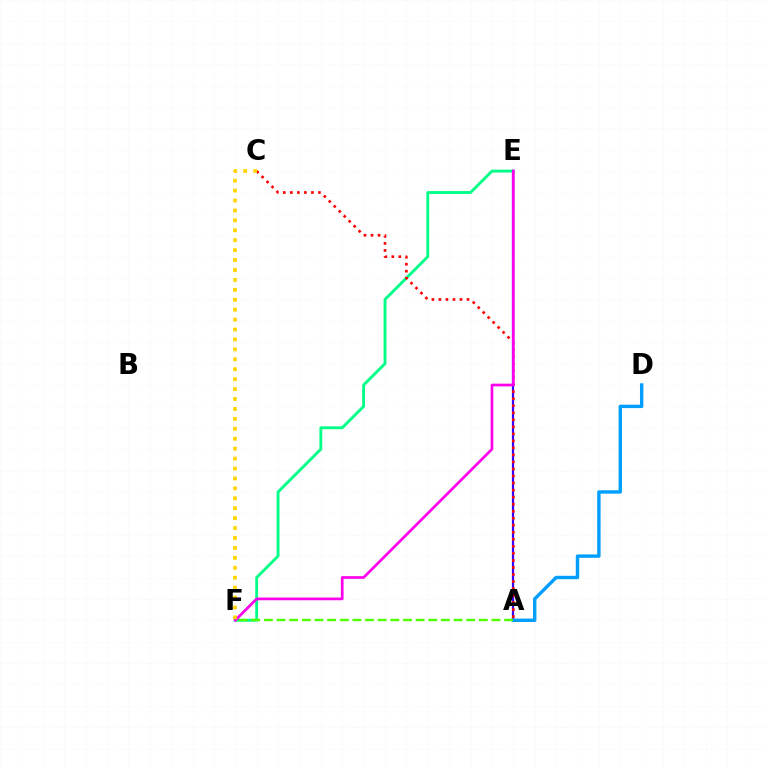{('E', 'F'): [{'color': '#00ff86', 'line_style': 'solid', 'thickness': 2.06}, {'color': '#ff00ed', 'line_style': 'solid', 'thickness': 1.95}], ('A', 'E'): [{'color': '#3700ff', 'line_style': 'solid', 'thickness': 1.6}], ('A', 'D'): [{'color': '#009eff', 'line_style': 'solid', 'thickness': 2.44}], ('A', 'F'): [{'color': '#4fff00', 'line_style': 'dashed', 'thickness': 1.72}], ('A', 'C'): [{'color': '#ff0000', 'line_style': 'dotted', 'thickness': 1.91}], ('C', 'F'): [{'color': '#ffd500', 'line_style': 'dotted', 'thickness': 2.7}]}